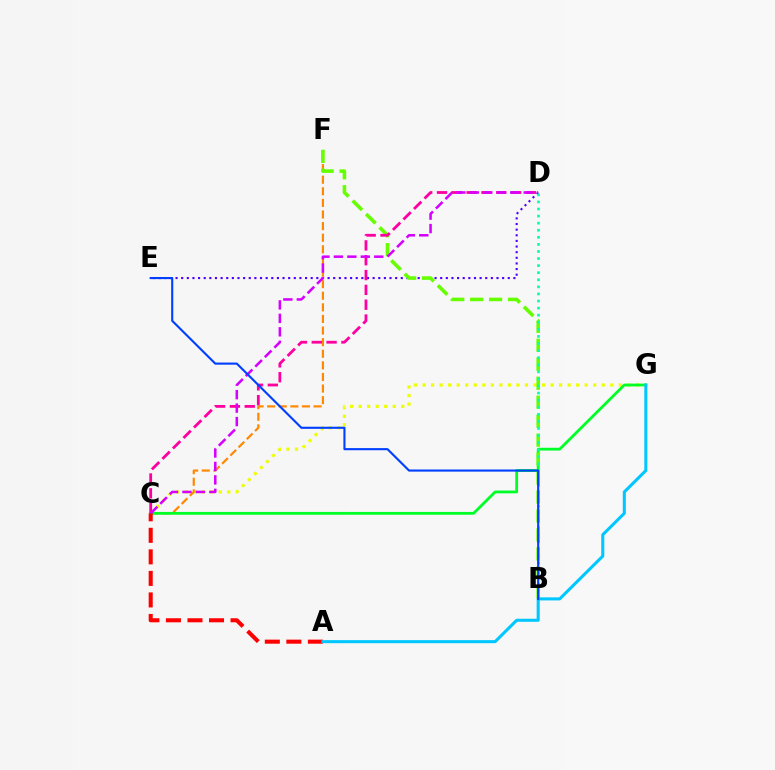{('C', 'G'): [{'color': '#eeff00', 'line_style': 'dotted', 'thickness': 2.32}, {'color': '#00ff27', 'line_style': 'solid', 'thickness': 2.01}], ('D', 'E'): [{'color': '#4f00ff', 'line_style': 'dotted', 'thickness': 1.53}], ('C', 'F'): [{'color': '#ff8800', 'line_style': 'dashed', 'thickness': 1.58}], ('A', 'C'): [{'color': '#ff0000', 'line_style': 'dashed', 'thickness': 2.93}], ('B', 'F'): [{'color': '#66ff00', 'line_style': 'dashed', 'thickness': 2.58}], ('B', 'D'): [{'color': '#00ffaf', 'line_style': 'dotted', 'thickness': 1.92}], ('A', 'G'): [{'color': '#00c7ff', 'line_style': 'solid', 'thickness': 2.2}], ('C', 'D'): [{'color': '#ff00a0', 'line_style': 'dashed', 'thickness': 2.01}, {'color': '#d600ff', 'line_style': 'dashed', 'thickness': 1.83}], ('B', 'E'): [{'color': '#003fff', 'line_style': 'solid', 'thickness': 1.52}]}